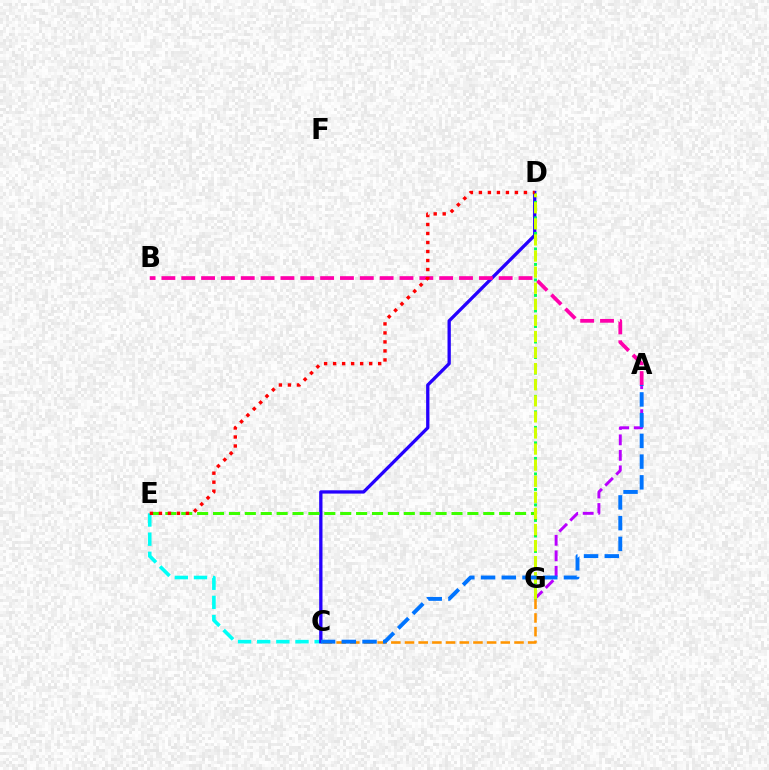{('C', 'E'): [{'color': '#00fff6', 'line_style': 'dashed', 'thickness': 2.6}], ('C', 'D'): [{'color': '#2500ff', 'line_style': 'solid', 'thickness': 2.38}], ('A', 'B'): [{'color': '#ff00ac', 'line_style': 'dashed', 'thickness': 2.7}], ('D', 'G'): [{'color': '#00ff5c', 'line_style': 'dotted', 'thickness': 2.11}, {'color': '#d1ff00', 'line_style': 'dashed', 'thickness': 2.19}], ('E', 'G'): [{'color': '#3dff00', 'line_style': 'dashed', 'thickness': 2.16}], ('A', 'G'): [{'color': '#b900ff', 'line_style': 'dashed', 'thickness': 2.11}], ('C', 'G'): [{'color': '#ff9400', 'line_style': 'dashed', 'thickness': 1.86}], ('A', 'C'): [{'color': '#0074ff', 'line_style': 'dashed', 'thickness': 2.82}], ('D', 'E'): [{'color': '#ff0000', 'line_style': 'dotted', 'thickness': 2.45}]}